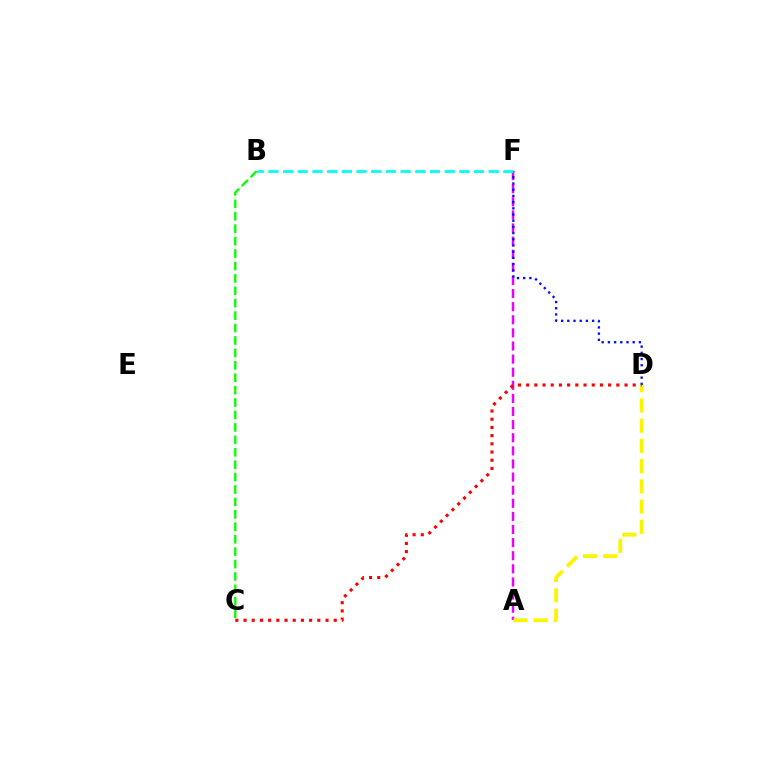{('A', 'F'): [{'color': '#ee00ff', 'line_style': 'dashed', 'thickness': 1.78}], ('A', 'D'): [{'color': '#fcf500', 'line_style': 'dashed', 'thickness': 2.75}], ('D', 'F'): [{'color': '#0010ff', 'line_style': 'dotted', 'thickness': 1.68}], ('C', 'D'): [{'color': '#ff0000', 'line_style': 'dotted', 'thickness': 2.23}], ('B', 'C'): [{'color': '#08ff00', 'line_style': 'dashed', 'thickness': 1.69}], ('B', 'F'): [{'color': '#00fff6', 'line_style': 'dashed', 'thickness': 1.99}]}